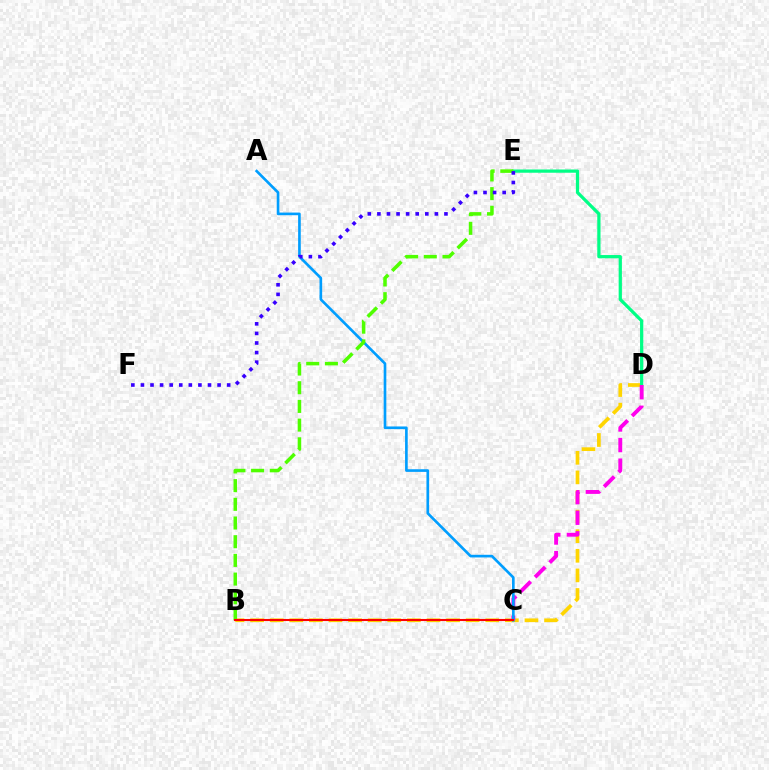{('B', 'D'): [{'color': '#ffd500', 'line_style': 'dashed', 'thickness': 2.66}], ('D', 'E'): [{'color': '#00ff86', 'line_style': 'solid', 'thickness': 2.34}], ('C', 'D'): [{'color': '#ff00ed', 'line_style': 'dashed', 'thickness': 2.8}], ('A', 'C'): [{'color': '#009eff', 'line_style': 'solid', 'thickness': 1.91}], ('B', 'E'): [{'color': '#4fff00', 'line_style': 'dashed', 'thickness': 2.54}], ('E', 'F'): [{'color': '#3700ff', 'line_style': 'dotted', 'thickness': 2.6}], ('B', 'C'): [{'color': '#ff0000', 'line_style': 'solid', 'thickness': 1.5}]}